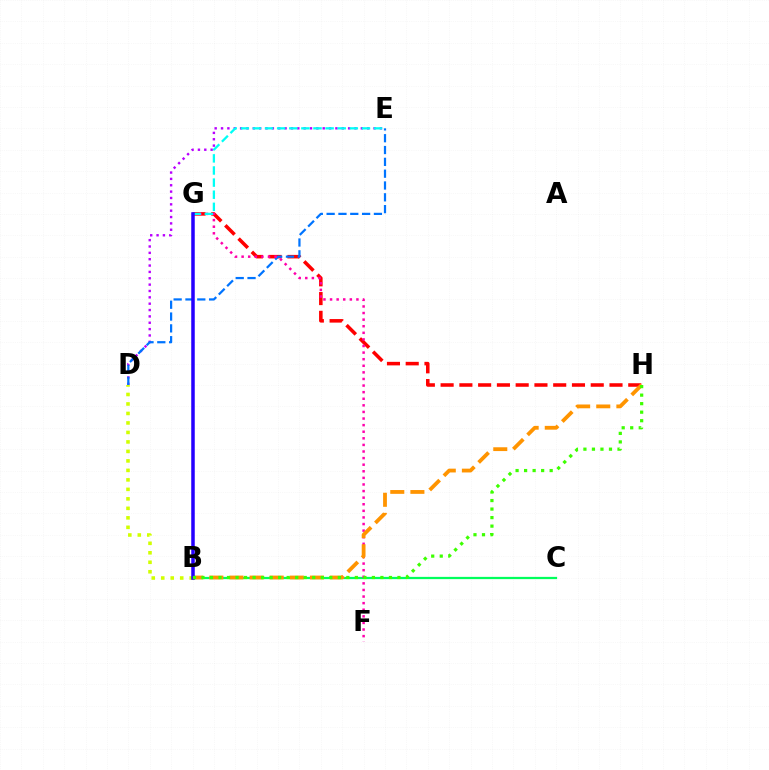{('B', 'C'): [{'color': '#00ff5c', 'line_style': 'solid', 'thickness': 1.62}], ('G', 'H'): [{'color': '#ff0000', 'line_style': 'dashed', 'thickness': 2.55}], ('D', 'E'): [{'color': '#b900ff', 'line_style': 'dotted', 'thickness': 1.73}, {'color': '#0074ff', 'line_style': 'dashed', 'thickness': 1.61}], ('B', 'D'): [{'color': '#d1ff00', 'line_style': 'dotted', 'thickness': 2.58}], ('F', 'G'): [{'color': '#ff00ac', 'line_style': 'dotted', 'thickness': 1.79}], ('E', 'G'): [{'color': '#00fff6', 'line_style': 'dashed', 'thickness': 1.65}], ('B', 'H'): [{'color': '#ff9400', 'line_style': 'dashed', 'thickness': 2.73}, {'color': '#3dff00', 'line_style': 'dotted', 'thickness': 2.32}], ('B', 'G'): [{'color': '#2500ff', 'line_style': 'solid', 'thickness': 2.53}]}